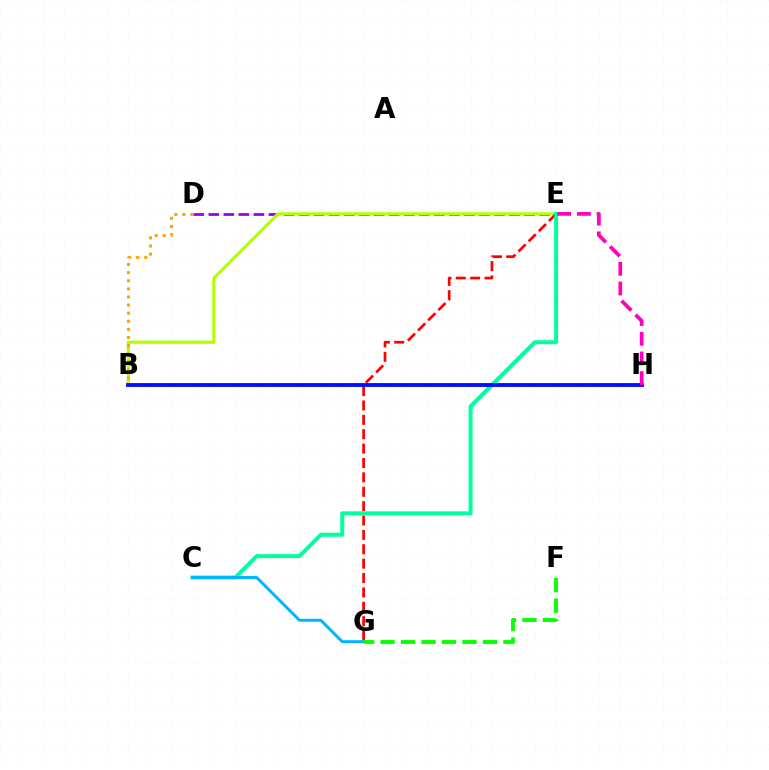{('D', 'E'): [{'color': '#9b00ff', 'line_style': 'dashed', 'thickness': 2.04}], ('B', 'E'): [{'color': '#b3ff00', 'line_style': 'solid', 'thickness': 2.3}], ('B', 'D'): [{'color': '#ffa500', 'line_style': 'dotted', 'thickness': 2.2}], ('E', 'G'): [{'color': '#ff0000', 'line_style': 'dashed', 'thickness': 1.95}], ('C', 'E'): [{'color': '#00ff9d', 'line_style': 'solid', 'thickness': 2.87}], ('B', 'H'): [{'color': '#0010ff', 'line_style': 'solid', 'thickness': 2.76}], ('C', 'G'): [{'color': '#00b5ff', 'line_style': 'solid', 'thickness': 2.11}], ('E', 'H'): [{'color': '#ff00bd', 'line_style': 'dashed', 'thickness': 2.68}], ('F', 'G'): [{'color': '#08ff00', 'line_style': 'dashed', 'thickness': 2.78}]}